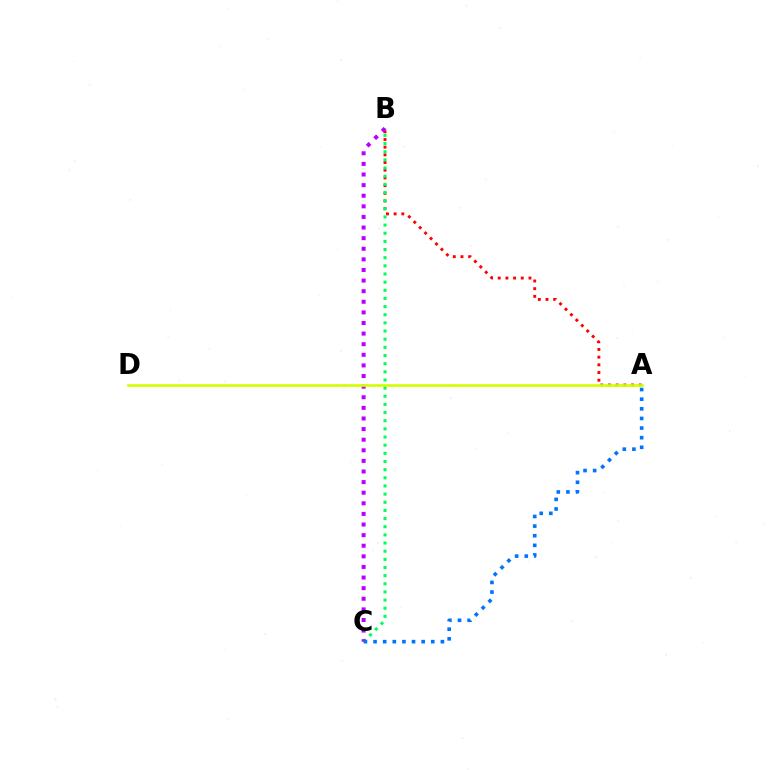{('A', 'B'): [{'color': '#ff0000', 'line_style': 'dotted', 'thickness': 2.09}], ('B', 'C'): [{'color': '#00ff5c', 'line_style': 'dotted', 'thickness': 2.21}, {'color': '#b900ff', 'line_style': 'dotted', 'thickness': 2.88}], ('A', 'C'): [{'color': '#0074ff', 'line_style': 'dotted', 'thickness': 2.61}], ('A', 'D'): [{'color': '#d1ff00', 'line_style': 'solid', 'thickness': 1.92}]}